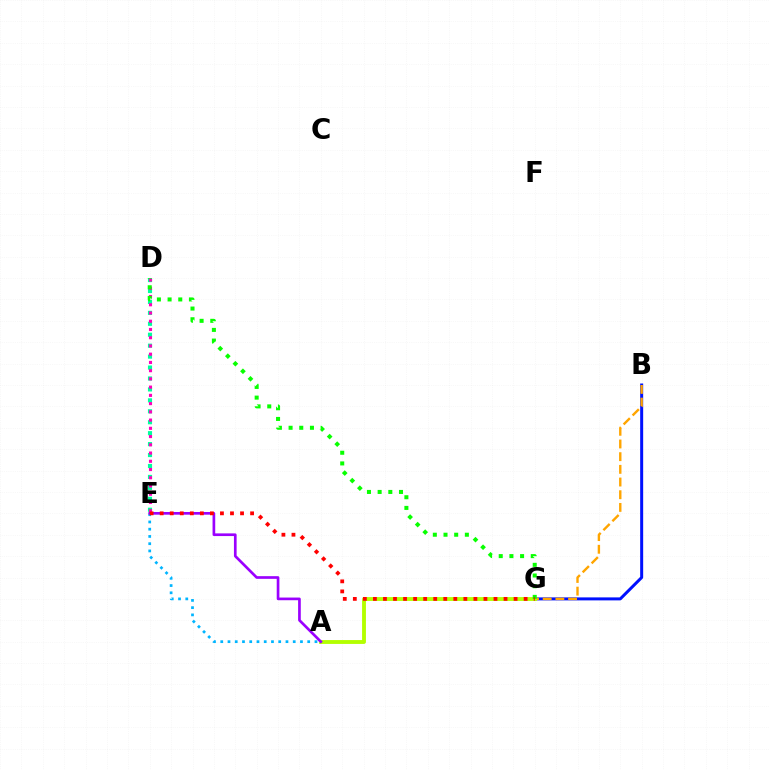{('D', 'E'): [{'color': '#00ff9d', 'line_style': 'dotted', 'thickness': 2.97}, {'color': '#ff00bd', 'line_style': 'dotted', 'thickness': 2.24}], ('B', 'G'): [{'color': '#0010ff', 'line_style': 'solid', 'thickness': 2.16}, {'color': '#ffa500', 'line_style': 'dashed', 'thickness': 1.72}], ('A', 'E'): [{'color': '#00b5ff', 'line_style': 'dotted', 'thickness': 1.97}, {'color': '#9b00ff', 'line_style': 'solid', 'thickness': 1.93}], ('A', 'G'): [{'color': '#b3ff00', 'line_style': 'solid', 'thickness': 2.78}], ('D', 'G'): [{'color': '#08ff00', 'line_style': 'dotted', 'thickness': 2.9}], ('E', 'G'): [{'color': '#ff0000', 'line_style': 'dotted', 'thickness': 2.73}]}